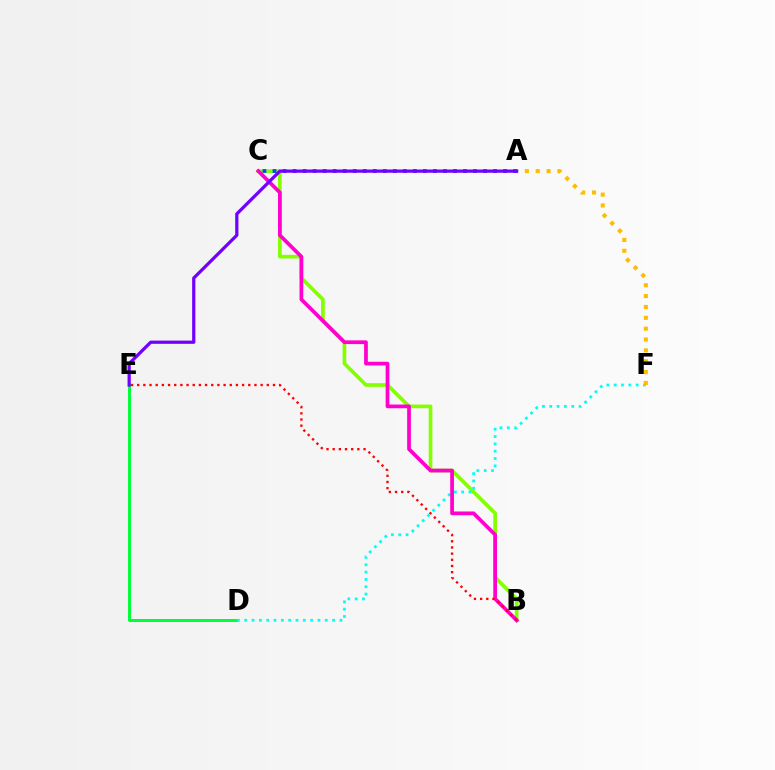{('B', 'C'): [{'color': '#84ff00', 'line_style': 'solid', 'thickness': 2.65}, {'color': '#ff00cf', 'line_style': 'solid', 'thickness': 2.68}], ('A', 'C'): [{'color': '#004bff', 'line_style': 'dotted', 'thickness': 2.72}], ('D', 'E'): [{'color': '#00ff39', 'line_style': 'solid', 'thickness': 2.14}], ('D', 'F'): [{'color': '#00fff6', 'line_style': 'dotted', 'thickness': 1.99}], ('A', 'F'): [{'color': '#ffbd00', 'line_style': 'dotted', 'thickness': 2.95}], ('A', 'E'): [{'color': '#7200ff', 'line_style': 'solid', 'thickness': 2.33}], ('B', 'E'): [{'color': '#ff0000', 'line_style': 'dotted', 'thickness': 1.68}]}